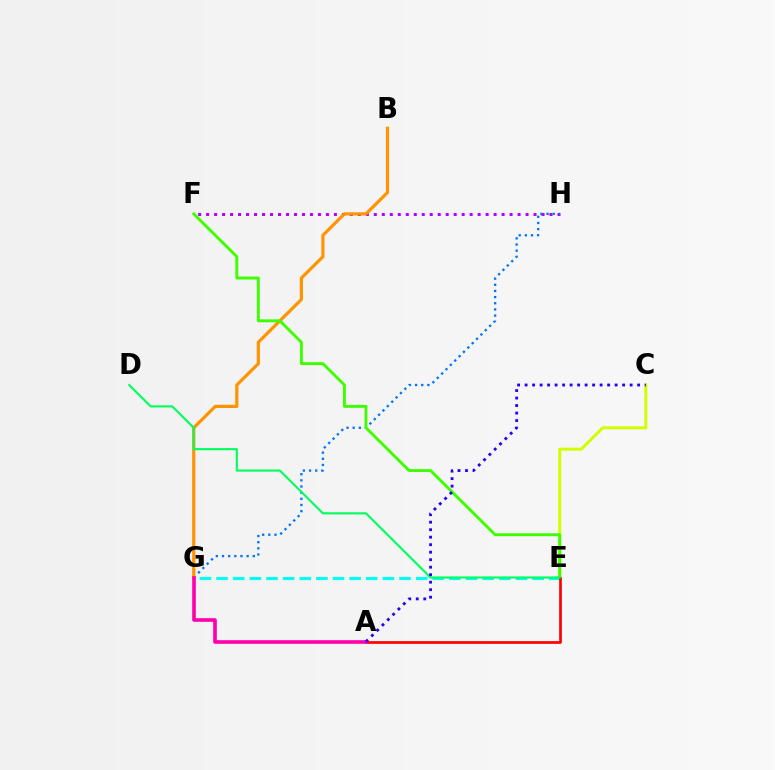{('F', 'H'): [{'color': '#b900ff', 'line_style': 'dotted', 'thickness': 2.17}], ('C', 'E'): [{'color': '#d1ff00', 'line_style': 'solid', 'thickness': 2.17}], ('G', 'H'): [{'color': '#0074ff', 'line_style': 'dotted', 'thickness': 1.67}], ('E', 'G'): [{'color': '#00fff6', 'line_style': 'dashed', 'thickness': 2.26}], ('B', 'G'): [{'color': '#ff9400', 'line_style': 'solid', 'thickness': 2.31}], ('E', 'F'): [{'color': '#3dff00', 'line_style': 'solid', 'thickness': 2.09}], ('A', 'E'): [{'color': '#ff0000', 'line_style': 'solid', 'thickness': 1.94}], ('D', 'E'): [{'color': '#00ff5c', 'line_style': 'solid', 'thickness': 1.52}], ('A', 'G'): [{'color': '#ff00ac', 'line_style': 'solid', 'thickness': 2.61}], ('A', 'C'): [{'color': '#2500ff', 'line_style': 'dotted', 'thickness': 2.04}]}